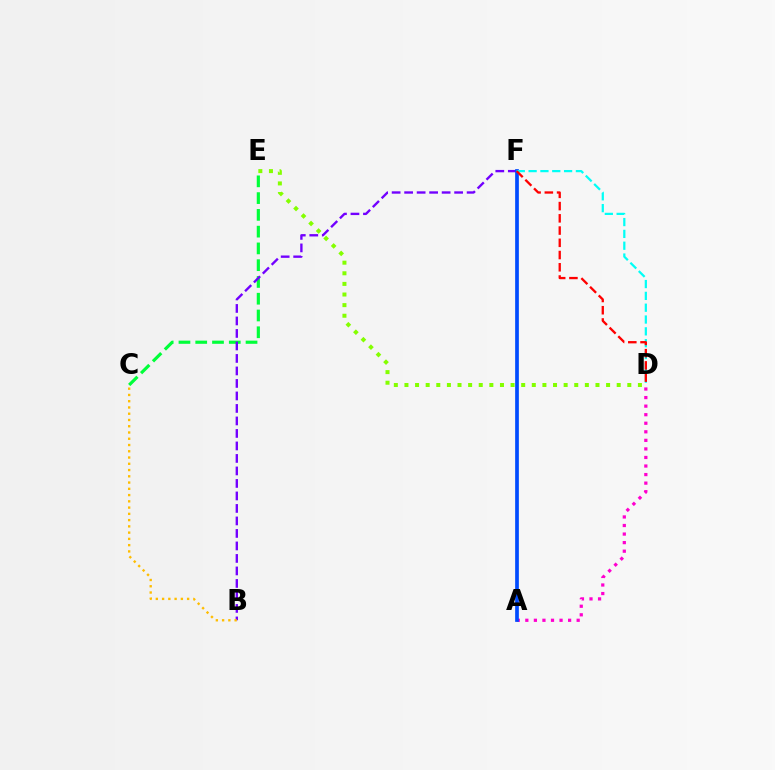{('C', 'E'): [{'color': '#00ff39', 'line_style': 'dashed', 'thickness': 2.28}], ('D', 'E'): [{'color': '#84ff00', 'line_style': 'dotted', 'thickness': 2.88}], ('B', 'F'): [{'color': '#7200ff', 'line_style': 'dashed', 'thickness': 1.7}], ('A', 'D'): [{'color': '#ff00cf', 'line_style': 'dotted', 'thickness': 2.32}], ('A', 'F'): [{'color': '#004bff', 'line_style': 'solid', 'thickness': 2.67}], ('D', 'F'): [{'color': '#00fff6', 'line_style': 'dashed', 'thickness': 1.61}, {'color': '#ff0000', 'line_style': 'dashed', 'thickness': 1.66}], ('B', 'C'): [{'color': '#ffbd00', 'line_style': 'dotted', 'thickness': 1.7}]}